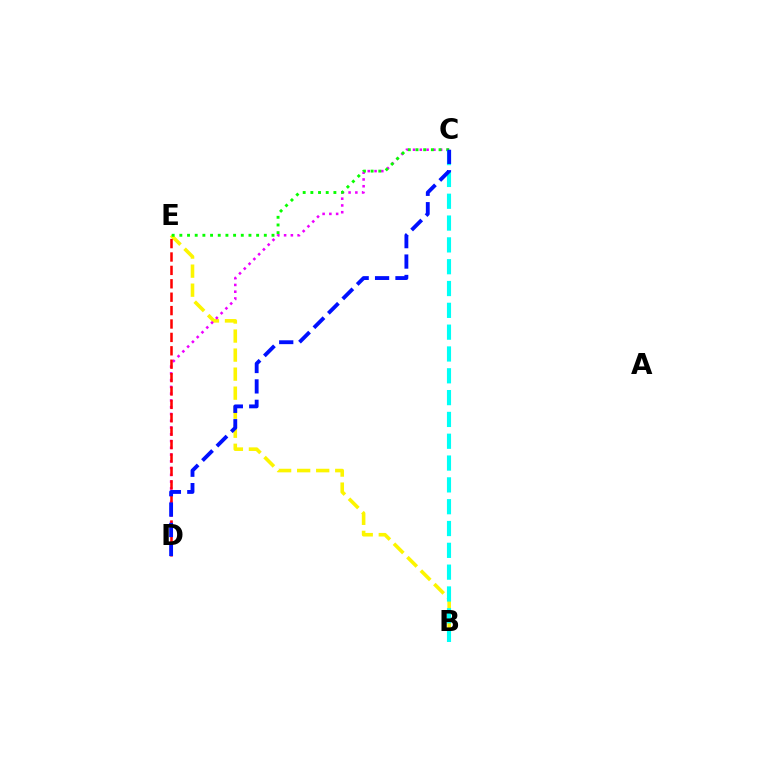{('B', 'E'): [{'color': '#fcf500', 'line_style': 'dashed', 'thickness': 2.59}], ('C', 'D'): [{'color': '#ee00ff', 'line_style': 'dotted', 'thickness': 1.84}, {'color': '#0010ff', 'line_style': 'dashed', 'thickness': 2.77}], ('D', 'E'): [{'color': '#ff0000', 'line_style': 'dashed', 'thickness': 1.82}], ('C', 'E'): [{'color': '#08ff00', 'line_style': 'dotted', 'thickness': 2.09}], ('B', 'C'): [{'color': '#00fff6', 'line_style': 'dashed', 'thickness': 2.96}]}